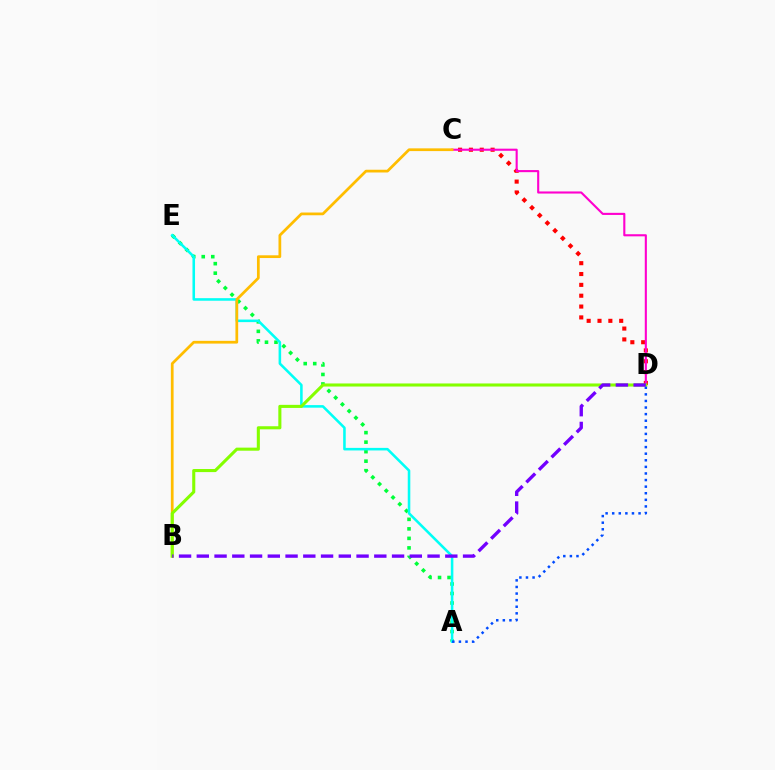{('A', 'E'): [{'color': '#00ff39', 'line_style': 'dotted', 'thickness': 2.58}, {'color': '#00fff6', 'line_style': 'solid', 'thickness': 1.84}], ('C', 'D'): [{'color': '#ff0000', 'line_style': 'dotted', 'thickness': 2.95}, {'color': '#ff00cf', 'line_style': 'solid', 'thickness': 1.52}], ('B', 'C'): [{'color': '#ffbd00', 'line_style': 'solid', 'thickness': 1.97}], ('B', 'D'): [{'color': '#84ff00', 'line_style': 'solid', 'thickness': 2.22}, {'color': '#7200ff', 'line_style': 'dashed', 'thickness': 2.41}], ('A', 'D'): [{'color': '#004bff', 'line_style': 'dotted', 'thickness': 1.79}]}